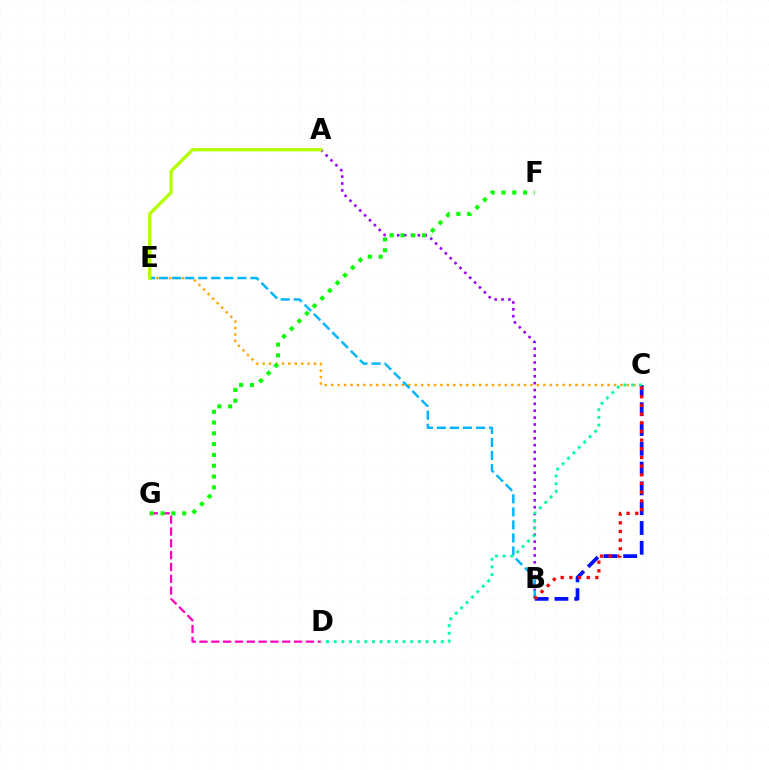{('D', 'G'): [{'color': '#ff00bd', 'line_style': 'dashed', 'thickness': 1.61}], ('C', 'E'): [{'color': '#ffa500', 'line_style': 'dotted', 'thickness': 1.75}], ('A', 'B'): [{'color': '#9b00ff', 'line_style': 'dotted', 'thickness': 1.87}], ('B', 'E'): [{'color': '#00b5ff', 'line_style': 'dashed', 'thickness': 1.77}], ('B', 'C'): [{'color': '#0010ff', 'line_style': 'dashed', 'thickness': 2.69}, {'color': '#ff0000', 'line_style': 'dotted', 'thickness': 2.36}], ('C', 'D'): [{'color': '#00ff9d', 'line_style': 'dotted', 'thickness': 2.08}], ('F', 'G'): [{'color': '#08ff00', 'line_style': 'dotted', 'thickness': 2.93}], ('A', 'E'): [{'color': '#b3ff00', 'line_style': 'solid', 'thickness': 2.4}]}